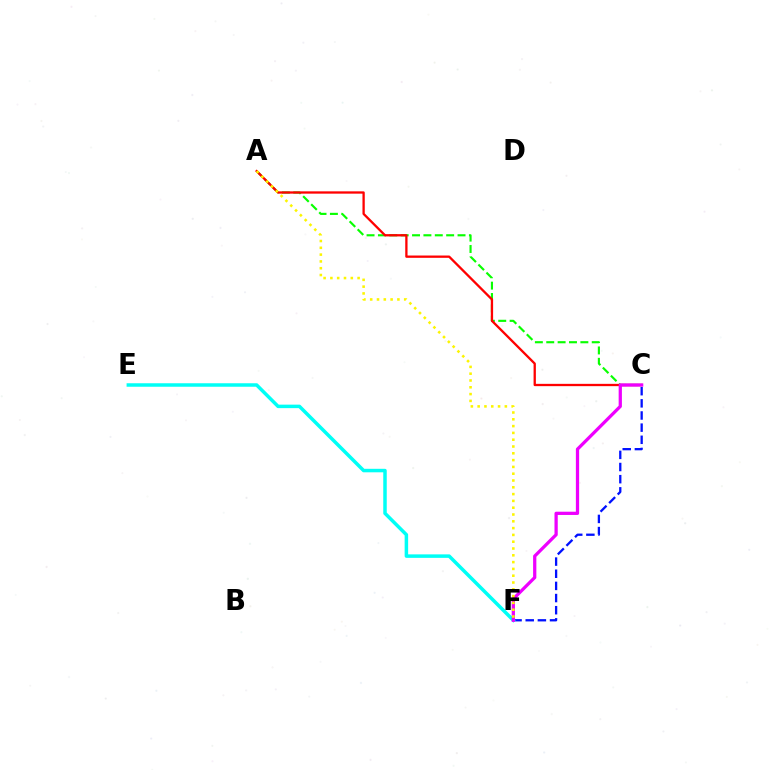{('C', 'F'): [{'color': '#0010ff', 'line_style': 'dashed', 'thickness': 1.65}, {'color': '#ee00ff', 'line_style': 'solid', 'thickness': 2.34}], ('A', 'C'): [{'color': '#08ff00', 'line_style': 'dashed', 'thickness': 1.55}, {'color': '#ff0000', 'line_style': 'solid', 'thickness': 1.66}], ('E', 'F'): [{'color': '#00fff6', 'line_style': 'solid', 'thickness': 2.52}], ('A', 'F'): [{'color': '#fcf500', 'line_style': 'dotted', 'thickness': 1.85}]}